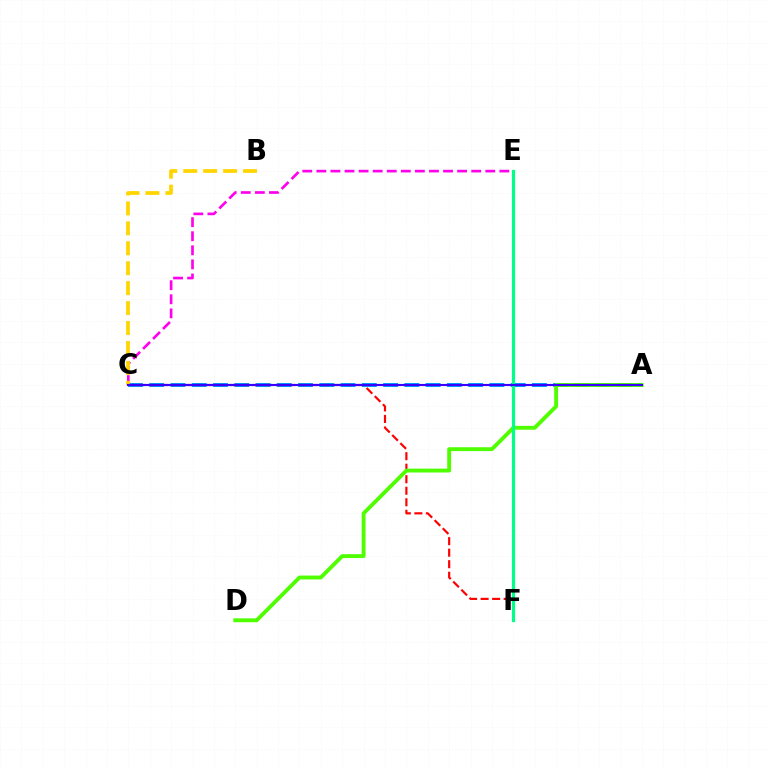{('A', 'C'): [{'color': '#009eff', 'line_style': 'dashed', 'thickness': 2.89}, {'color': '#3700ff', 'line_style': 'solid', 'thickness': 1.53}], ('C', 'E'): [{'color': '#ff00ed', 'line_style': 'dashed', 'thickness': 1.91}], ('C', 'F'): [{'color': '#ff0000', 'line_style': 'dashed', 'thickness': 1.57}], ('B', 'C'): [{'color': '#ffd500', 'line_style': 'dashed', 'thickness': 2.71}], ('A', 'D'): [{'color': '#4fff00', 'line_style': 'solid', 'thickness': 2.78}], ('E', 'F'): [{'color': '#00ff86', 'line_style': 'solid', 'thickness': 2.29}]}